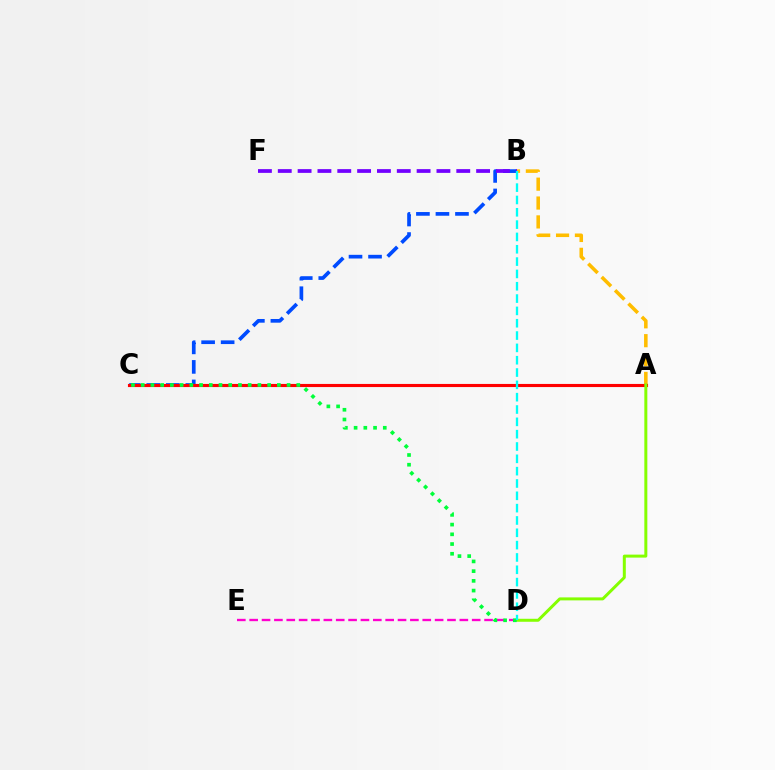{('B', 'C'): [{'color': '#004bff', 'line_style': 'dashed', 'thickness': 2.65}], ('A', 'B'): [{'color': '#ffbd00', 'line_style': 'dashed', 'thickness': 2.56}], ('D', 'E'): [{'color': '#ff00cf', 'line_style': 'dashed', 'thickness': 1.68}], ('A', 'C'): [{'color': '#ff0000', 'line_style': 'solid', 'thickness': 2.24}], ('A', 'D'): [{'color': '#84ff00', 'line_style': 'solid', 'thickness': 2.15}], ('B', 'F'): [{'color': '#7200ff', 'line_style': 'dashed', 'thickness': 2.69}], ('C', 'D'): [{'color': '#00ff39', 'line_style': 'dotted', 'thickness': 2.64}], ('B', 'D'): [{'color': '#00fff6', 'line_style': 'dashed', 'thickness': 1.67}]}